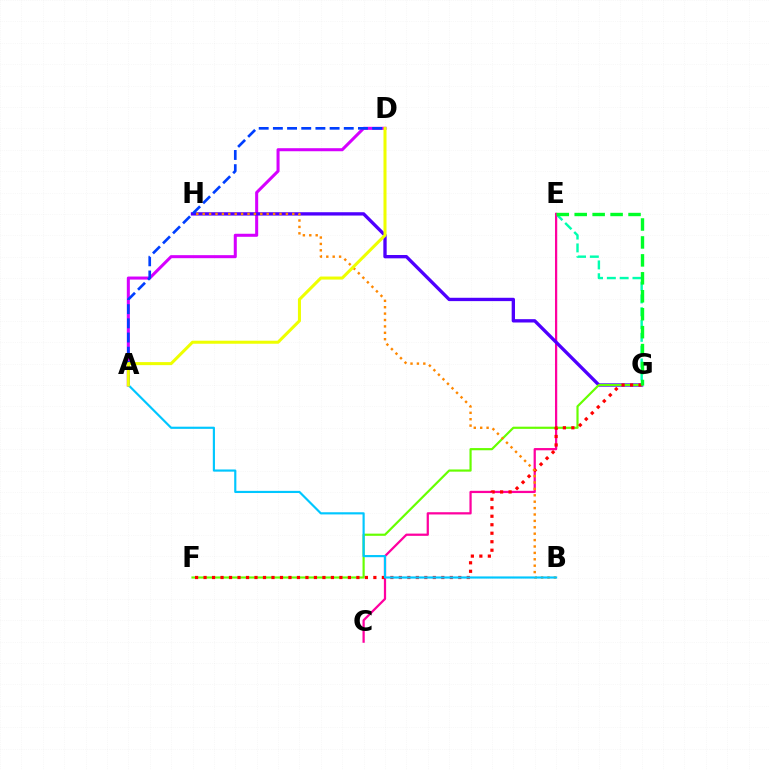{('E', 'G'): [{'color': '#00ffaf', 'line_style': 'dashed', 'thickness': 1.74}, {'color': '#00ff27', 'line_style': 'dashed', 'thickness': 2.44}], ('A', 'D'): [{'color': '#d600ff', 'line_style': 'solid', 'thickness': 2.19}, {'color': '#003fff', 'line_style': 'dashed', 'thickness': 1.93}, {'color': '#eeff00', 'line_style': 'solid', 'thickness': 2.19}], ('C', 'E'): [{'color': '#ff00a0', 'line_style': 'solid', 'thickness': 1.62}], ('G', 'H'): [{'color': '#4f00ff', 'line_style': 'solid', 'thickness': 2.4}], ('F', 'G'): [{'color': '#66ff00', 'line_style': 'solid', 'thickness': 1.57}, {'color': '#ff0000', 'line_style': 'dotted', 'thickness': 2.31}], ('B', 'H'): [{'color': '#ff8800', 'line_style': 'dotted', 'thickness': 1.74}], ('A', 'B'): [{'color': '#00c7ff', 'line_style': 'solid', 'thickness': 1.56}]}